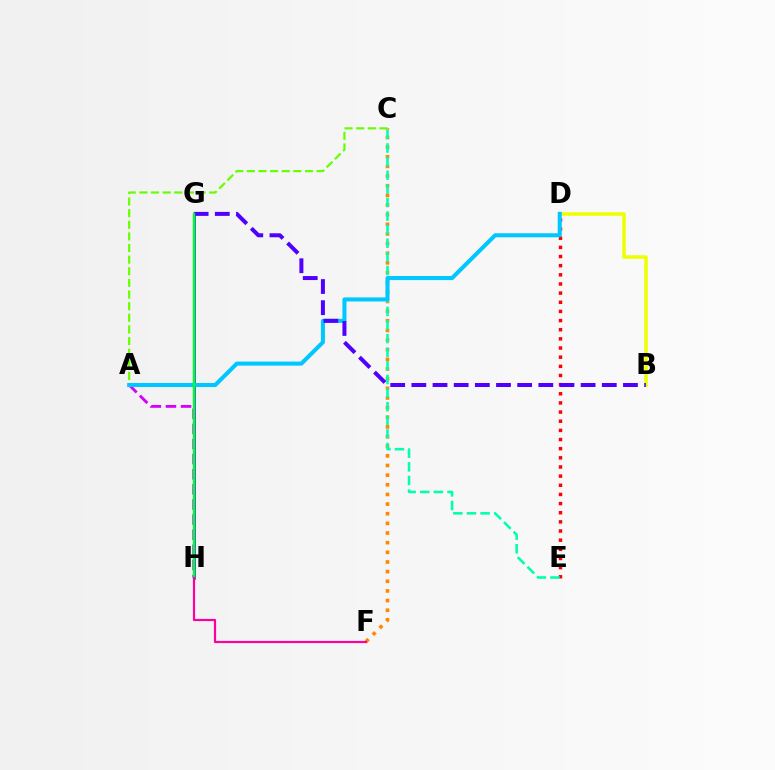{('G', 'H'): [{'color': '#003fff', 'line_style': 'solid', 'thickness': 1.87}, {'color': '#00ff27', 'line_style': 'solid', 'thickness': 1.74}], ('D', 'E'): [{'color': '#ff0000', 'line_style': 'dotted', 'thickness': 2.49}], ('C', 'F'): [{'color': '#ff8800', 'line_style': 'dotted', 'thickness': 2.62}], ('C', 'E'): [{'color': '#00ffaf', 'line_style': 'dashed', 'thickness': 1.85}], ('A', 'C'): [{'color': '#66ff00', 'line_style': 'dashed', 'thickness': 1.58}], ('B', 'D'): [{'color': '#eeff00', 'line_style': 'solid', 'thickness': 2.54}], ('A', 'H'): [{'color': '#d600ff', 'line_style': 'dashed', 'thickness': 2.05}], ('A', 'D'): [{'color': '#00c7ff', 'line_style': 'solid', 'thickness': 2.92}], ('B', 'G'): [{'color': '#4f00ff', 'line_style': 'dashed', 'thickness': 2.87}], ('F', 'H'): [{'color': '#ff00a0', 'line_style': 'solid', 'thickness': 1.58}]}